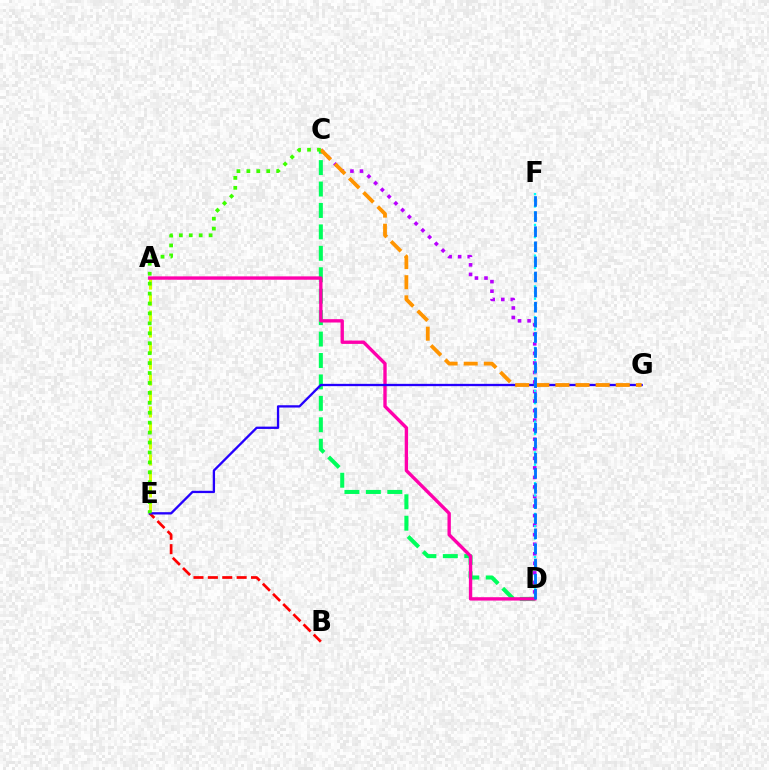{('C', 'D'): [{'color': '#00ff5c', 'line_style': 'dashed', 'thickness': 2.91}, {'color': '#b900ff', 'line_style': 'dotted', 'thickness': 2.59}], ('A', 'E'): [{'color': '#d1ff00', 'line_style': 'dashed', 'thickness': 2.17}], ('B', 'E'): [{'color': '#ff0000', 'line_style': 'dashed', 'thickness': 1.96}], ('A', 'D'): [{'color': '#ff00ac', 'line_style': 'solid', 'thickness': 2.42}], ('E', 'G'): [{'color': '#2500ff', 'line_style': 'solid', 'thickness': 1.66}], ('C', 'G'): [{'color': '#ff9400', 'line_style': 'dashed', 'thickness': 2.73}], ('D', 'F'): [{'color': '#00fff6', 'line_style': 'dotted', 'thickness': 1.67}, {'color': '#0074ff', 'line_style': 'dashed', 'thickness': 2.05}], ('C', 'E'): [{'color': '#3dff00', 'line_style': 'dotted', 'thickness': 2.7}]}